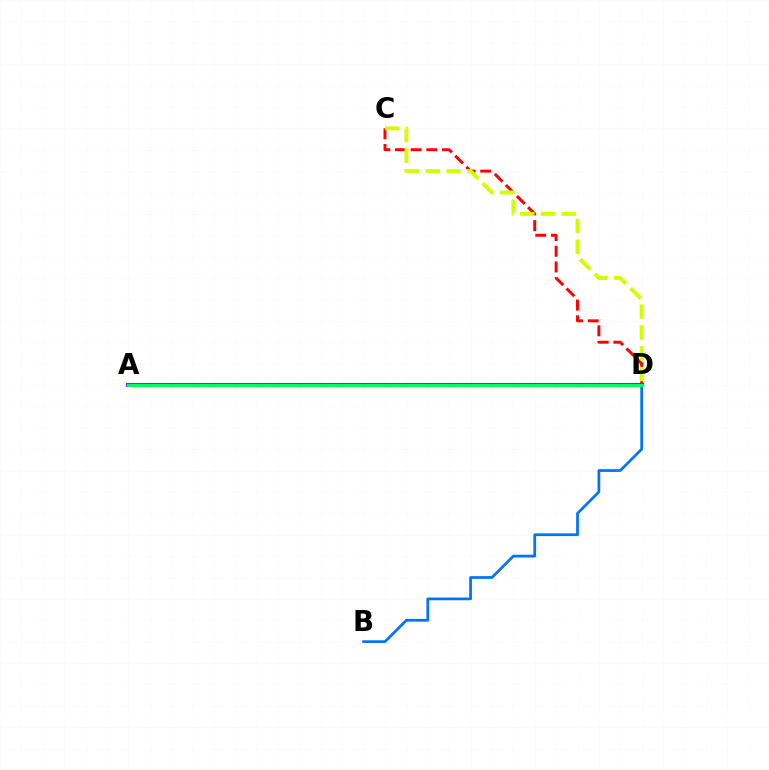{('A', 'D'): [{'color': '#b900ff', 'line_style': 'solid', 'thickness': 2.96}, {'color': '#00ff5c', 'line_style': 'solid', 'thickness': 2.25}], ('B', 'D'): [{'color': '#0074ff', 'line_style': 'solid', 'thickness': 1.98}], ('C', 'D'): [{'color': '#ff0000', 'line_style': 'dashed', 'thickness': 2.13}, {'color': '#d1ff00', 'line_style': 'dashed', 'thickness': 2.83}]}